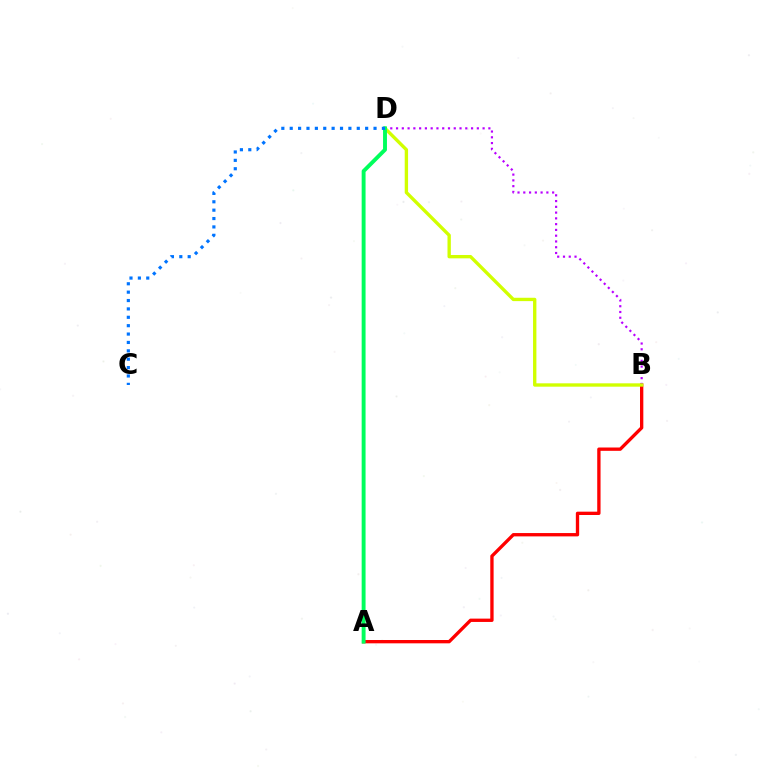{('A', 'B'): [{'color': '#ff0000', 'line_style': 'solid', 'thickness': 2.4}], ('B', 'D'): [{'color': '#b900ff', 'line_style': 'dotted', 'thickness': 1.57}, {'color': '#d1ff00', 'line_style': 'solid', 'thickness': 2.42}], ('A', 'D'): [{'color': '#00ff5c', 'line_style': 'solid', 'thickness': 2.81}], ('C', 'D'): [{'color': '#0074ff', 'line_style': 'dotted', 'thickness': 2.28}]}